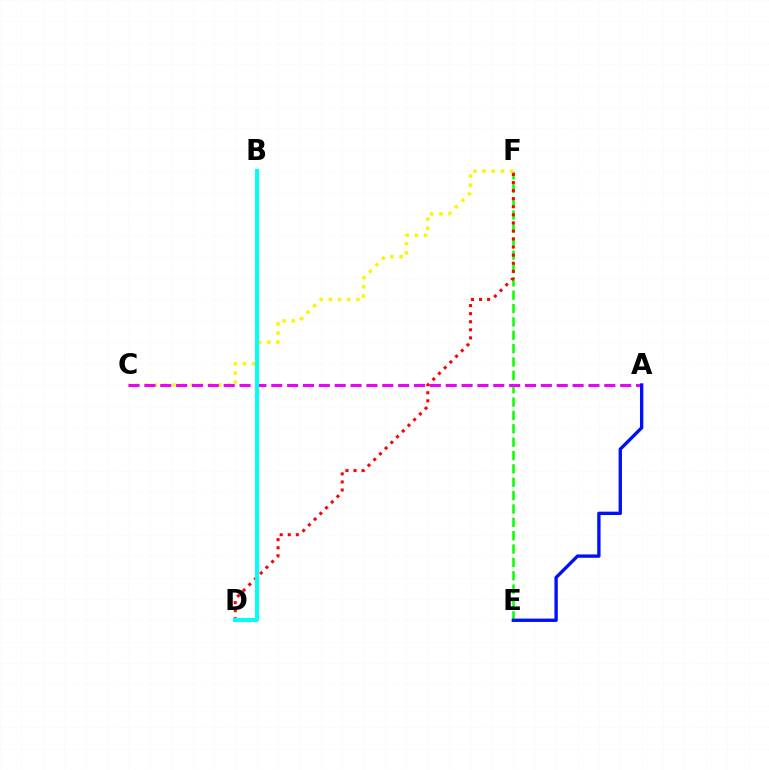{('E', 'F'): [{'color': '#08ff00', 'line_style': 'dashed', 'thickness': 1.81}], ('C', 'F'): [{'color': '#fcf500', 'line_style': 'dotted', 'thickness': 2.49}], ('D', 'F'): [{'color': '#ff0000', 'line_style': 'dotted', 'thickness': 2.19}], ('A', 'C'): [{'color': '#ee00ff', 'line_style': 'dashed', 'thickness': 2.15}], ('A', 'E'): [{'color': '#0010ff', 'line_style': 'solid', 'thickness': 2.41}], ('B', 'D'): [{'color': '#00fff6', 'line_style': 'solid', 'thickness': 2.86}]}